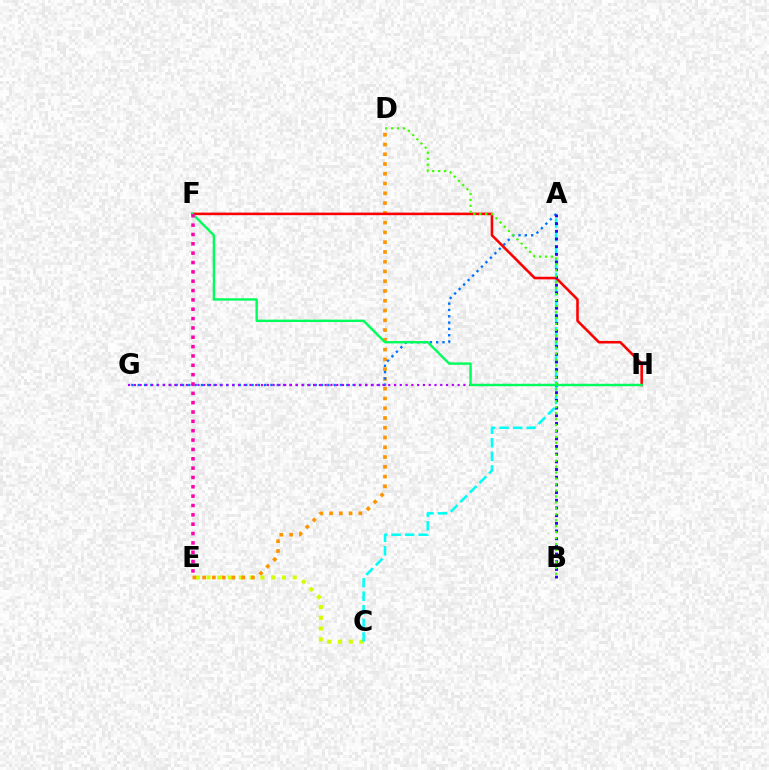{('C', 'E'): [{'color': '#d1ff00', 'line_style': 'dotted', 'thickness': 2.93}], ('D', 'E'): [{'color': '#ff9400', 'line_style': 'dotted', 'thickness': 2.65}], ('A', 'G'): [{'color': '#0074ff', 'line_style': 'dotted', 'thickness': 1.72}], ('A', 'C'): [{'color': '#00fff6', 'line_style': 'dashed', 'thickness': 1.84}], ('F', 'H'): [{'color': '#ff0000', 'line_style': 'solid', 'thickness': 1.86}, {'color': '#00ff5c', 'line_style': 'solid', 'thickness': 1.73}], ('A', 'B'): [{'color': '#2500ff', 'line_style': 'dotted', 'thickness': 2.09}], ('G', 'H'): [{'color': '#b900ff', 'line_style': 'dotted', 'thickness': 1.57}], ('B', 'D'): [{'color': '#3dff00', 'line_style': 'dotted', 'thickness': 1.62}], ('E', 'F'): [{'color': '#ff00ac', 'line_style': 'dotted', 'thickness': 2.54}]}